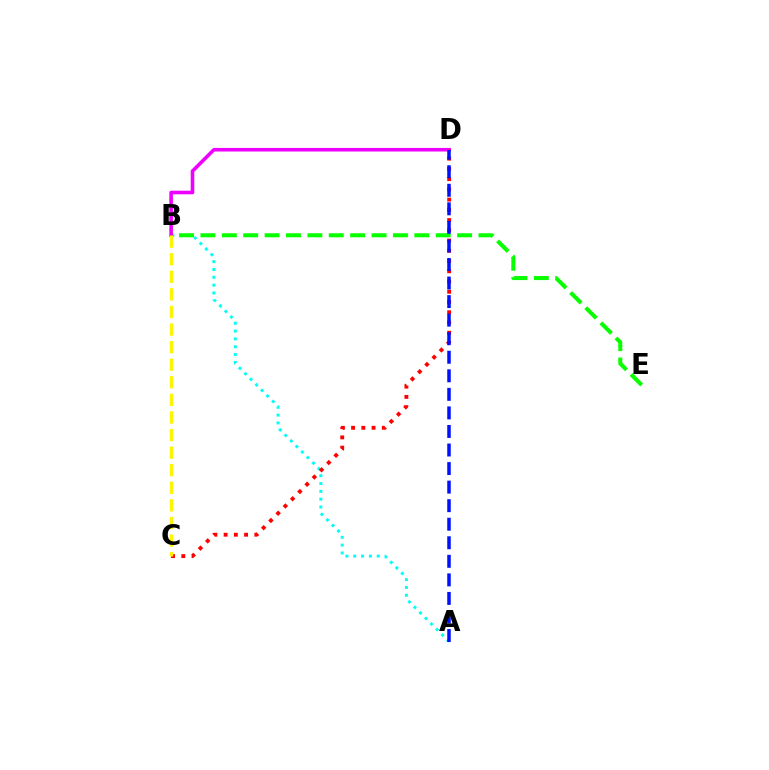{('A', 'B'): [{'color': '#00fff6', 'line_style': 'dotted', 'thickness': 2.13}], ('B', 'E'): [{'color': '#08ff00', 'line_style': 'dashed', 'thickness': 2.91}], ('B', 'D'): [{'color': '#ee00ff', 'line_style': 'solid', 'thickness': 2.59}], ('C', 'D'): [{'color': '#ff0000', 'line_style': 'dotted', 'thickness': 2.78}], ('B', 'C'): [{'color': '#fcf500', 'line_style': 'dashed', 'thickness': 2.39}], ('A', 'D'): [{'color': '#0010ff', 'line_style': 'dashed', 'thickness': 2.52}]}